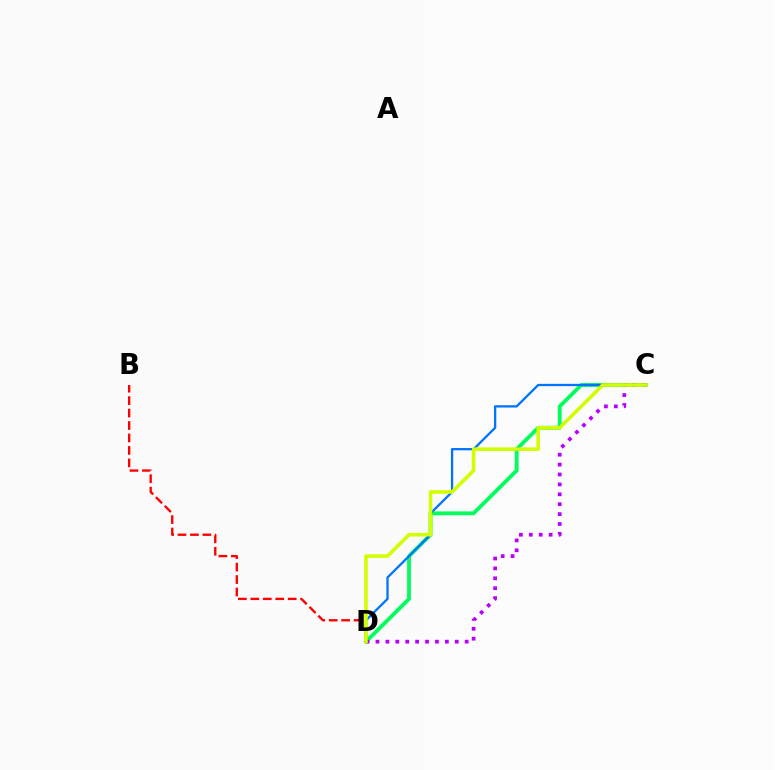{('C', 'D'): [{'color': '#00ff5c', 'line_style': 'solid', 'thickness': 2.77}, {'color': '#0074ff', 'line_style': 'solid', 'thickness': 1.65}, {'color': '#b900ff', 'line_style': 'dotted', 'thickness': 2.69}, {'color': '#d1ff00', 'line_style': 'solid', 'thickness': 2.59}], ('B', 'D'): [{'color': '#ff0000', 'line_style': 'dashed', 'thickness': 1.69}]}